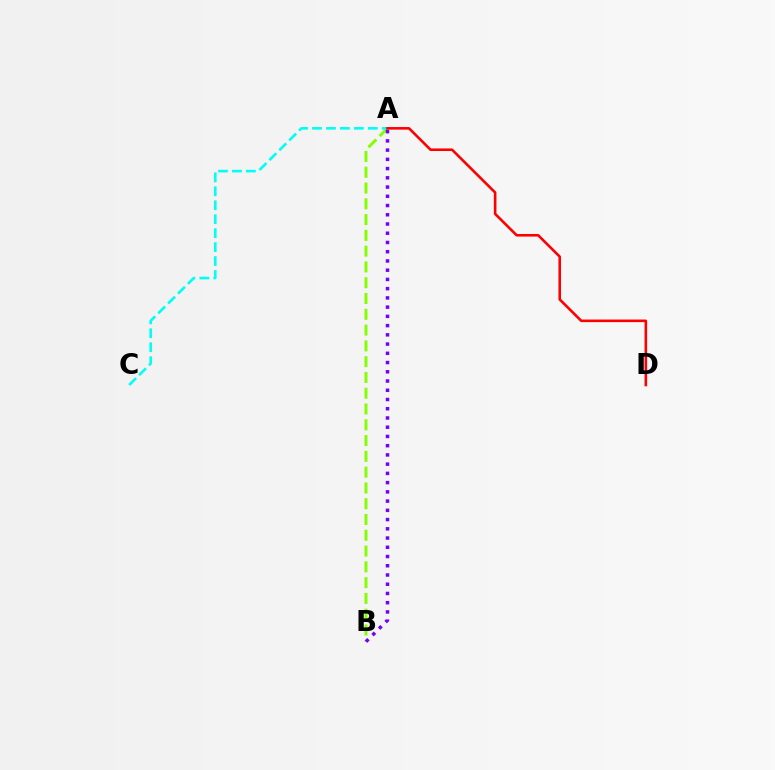{('A', 'B'): [{'color': '#84ff00', 'line_style': 'dashed', 'thickness': 2.14}, {'color': '#7200ff', 'line_style': 'dotted', 'thickness': 2.51}], ('A', 'C'): [{'color': '#00fff6', 'line_style': 'dashed', 'thickness': 1.9}], ('A', 'D'): [{'color': '#ff0000', 'line_style': 'solid', 'thickness': 1.87}]}